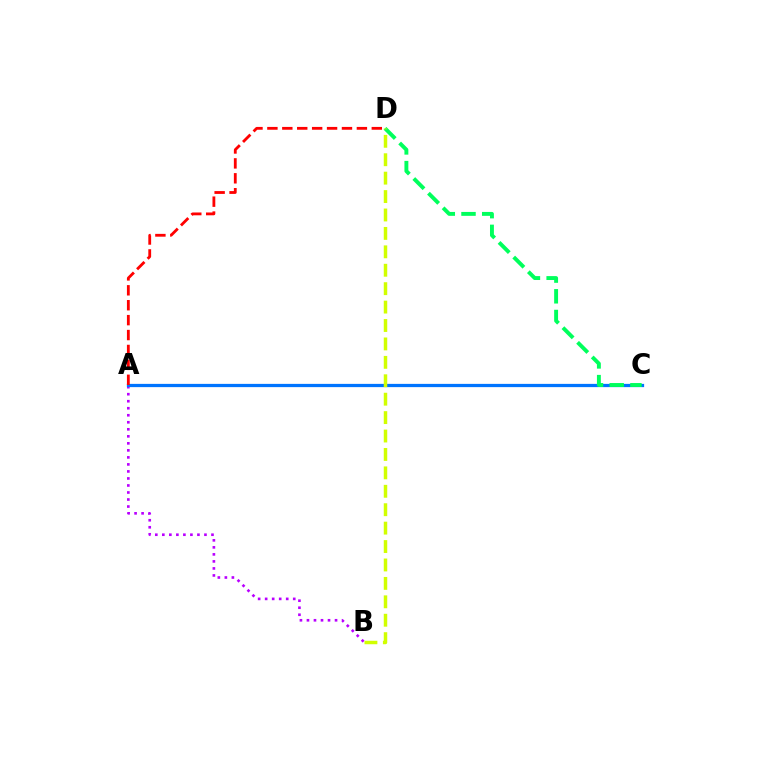{('A', 'B'): [{'color': '#b900ff', 'line_style': 'dotted', 'thickness': 1.91}], ('A', 'C'): [{'color': '#0074ff', 'line_style': 'solid', 'thickness': 2.34}], ('C', 'D'): [{'color': '#00ff5c', 'line_style': 'dashed', 'thickness': 2.81}], ('B', 'D'): [{'color': '#d1ff00', 'line_style': 'dashed', 'thickness': 2.5}], ('A', 'D'): [{'color': '#ff0000', 'line_style': 'dashed', 'thickness': 2.03}]}